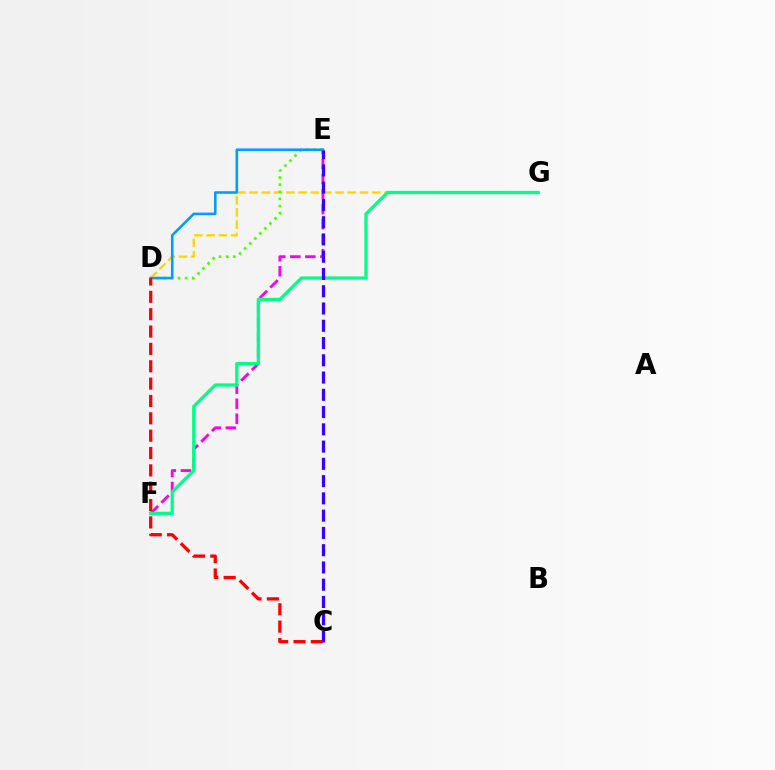{('E', 'F'): [{'color': '#ff00ed', 'line_style': 'dashed', 'thickness': 2.04}], ('D', 'G'): [{'color': '#ffd500', 'line_style': 'dashed', 'thickness': 1.67}], ('D', 'E'): [{'color': '#4fff00', 'line_style': 'dotted', 'thickness': 1.93}, {'color': '#009eff', 'line_style': 'solid', 'thickness': 1.86}], ('C', 'D'): [{'color': '#ff0000', 'line_style': 'dashed', 'thickness': 2.36}], ('F', 'G'): [{'color': '#00ff86', 'line_style': 'solid', 'thickness': 2.35}], ('C', 'E'): [{'color': '#3700ff', 'line_style': 'dashed', 'thickness': 2.34}]}